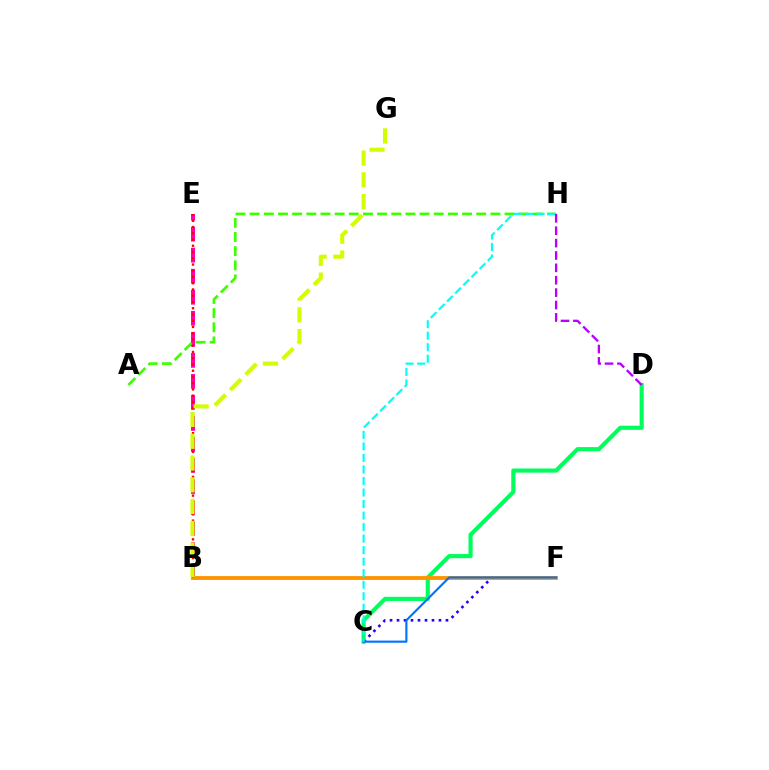{('B', 'E'): [{'color': '#ff00ac', 'line_style': 'dashed', 'thickness': 2.86}, {'color': '#ff0000', 'line_style': 'dotted', 'thickness': 1.7}], ('C', 'D'): [{'color': '#00ff5c', 'line_style': 'solid', 'thickness': 2.98}], ('C', 'F'): [{'color': '#2500ff', 'line_style': 'dotted', 'thickness': 1.9}, {'color': '#0074ff', 'line_style': 'solid', 'thickness': 1.54}], ('A', 'H'): [{'color': '#3dff00', 'line_style': 'dashed', 'thickness': 1.92}], ('B', 'F'): [{'color': '#ff9400', 'line_style': 'solid', 'thickness': 2.78}], ('C', 'H'): [{'color': '#00fff6', 'line_style': 'dashed', 'thickness': 1.57}], ('B', 'G'): [{'color': '#d1ff00', 'line_style': 'dashed', 'thickness': 2.96}], ('D', 'H'): [{'color': '#b900ff', 'line_style': 'dashed', 'thickness': 1.68}]}